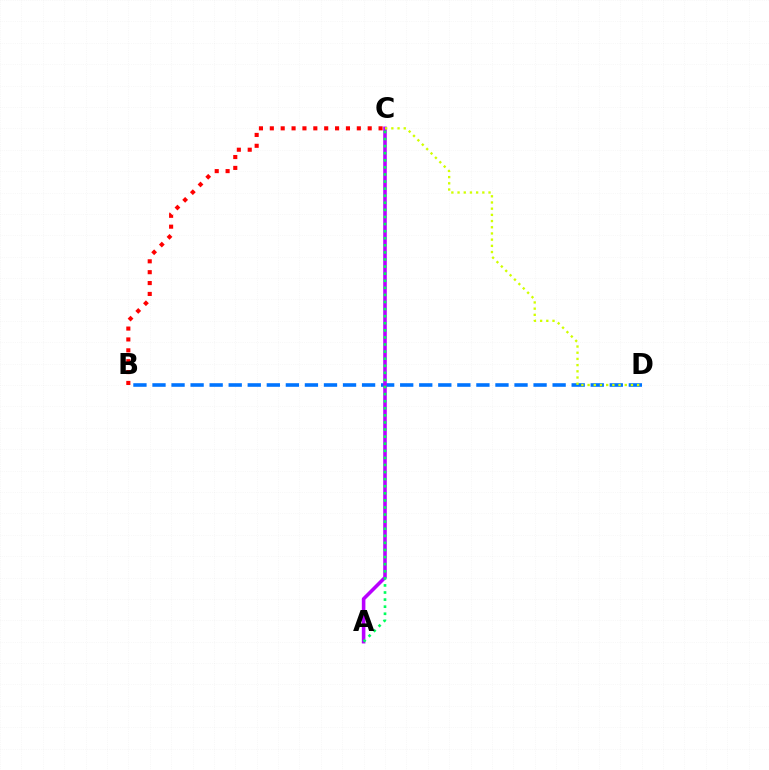{('B', 'D'): [{'color': '#0074ff', 'line_style': 'dashed', 'thickness': 2.59}], ('A', 'C'): [{'color': '#b900ff', 'line_style': 'solid', 'thickness': 2.57}, {'color': '#00ff5c', 'line_style': 'dotted', 'thickness': 1.93}], ('C', 'D'): [{'color': '#d1ff00', 'line_style': 'dotted', 'thickness': 1.68}], ('B', 'C'): [{'color': '#ff0000', 'line_style': 'dotted', 'thickness': 2.95}]}